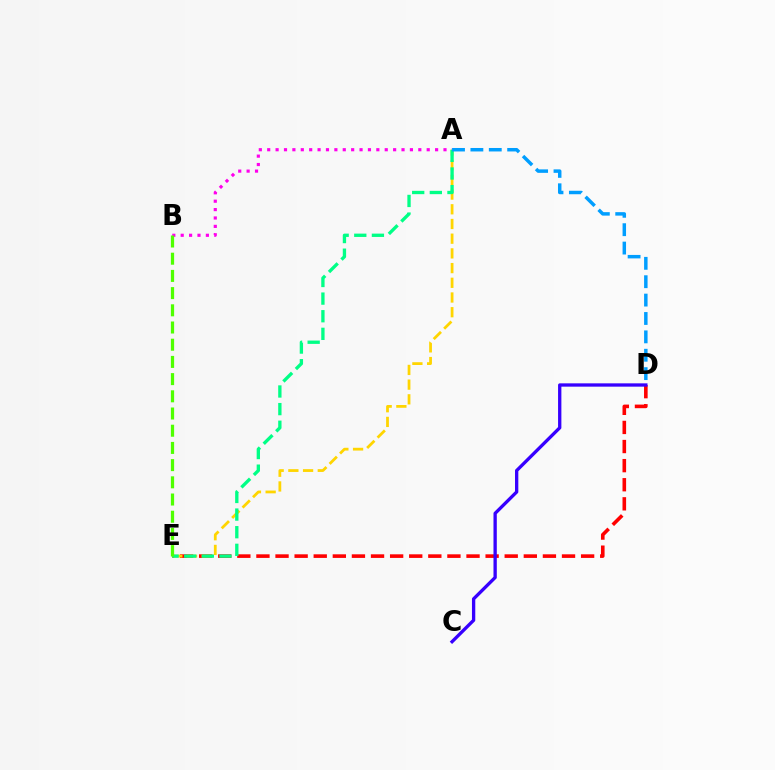{('D', 'E'): [{'color': '#ff0000', 'line_style': 'dashed', 'thickness': 2.59}], ('A', 'E'): [{'color': '#ffd500', 'line_style': 'dashed', 'thickness': 2.0}, {'color': '#00ff86', 'line_style': 'dashed', 'thickness': 2.39}], ('A', 'B'): [{'color': '#ff00ed', 'line_style': 'dotted', 'thickness': 2.28}], ('B', 'E'): [{'color': '#4fff00', 'line_style': 'dashed', 'thickness': 2.34}], ('C', 'D'): [{'color': '#3700ff', 'line_style': 'solid', 'thickness': 2.39}], ('A', 'D'): [{'color': '#009eff', 'line_style': 'dashed', 'thickness': 2.5}]}